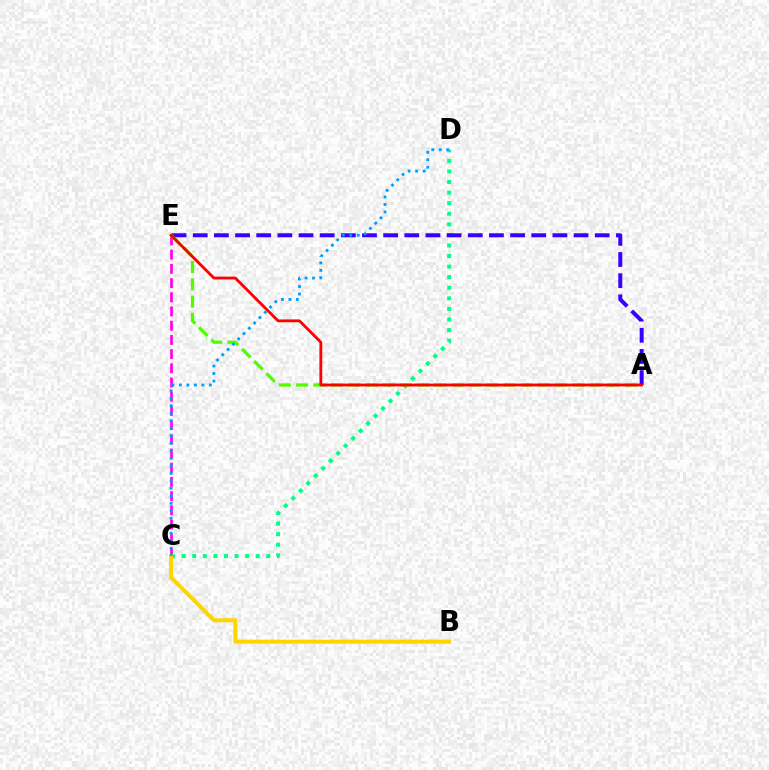{('C', 'D'): [{'color': '#00ff86', 'line_style': 'dotted', 'thickness': 2.87}, {'color': '#009eff', 'line_style': 'dotted', 'thickness': 2.04}], ('C', 'E'): [{'color': '#ff00ed', 'line_style': 'dashed', 'thickness': 1.93}], ('A', 'E'): [{'color': '#3700ff', 'line_style': 'dashed', 'thickness': 2.87}, {'color': '#4fff00', 'line_style': 'dashed', 'thickness': 2.35}, {'color': '#ff0000', 'line_style': 'solid', 'thickness': 2.03}], ('B', 'C'): [{'color': '#ffd500', 'line_style': 'solid', 'thickness': 2.87}]}